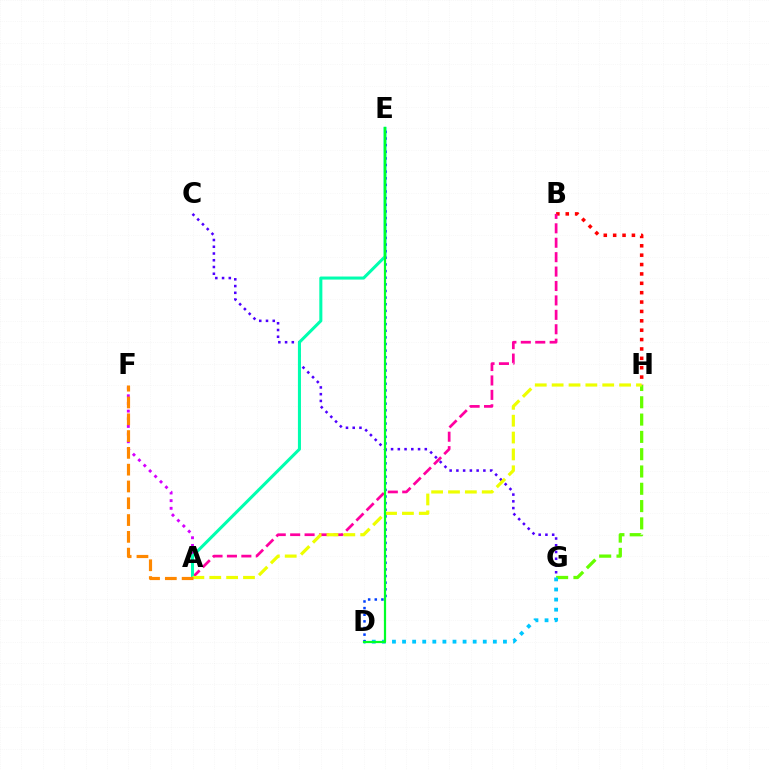{('B', 'H'): [{'color': '#ff0000', 'line_style': 'dotted', 'thickness': 2.55}], ('C', 'G'): [{'color': '#4f00ff', 'line_style': 'dotted', 'thickness': 1.83}], ('G', 'H'): [{'color': '#66ff00', 'line_style': 'dashed', 'thickness': 2.35}], ('D', 'G'): [{'color': '#00c7ff', 'line_style': 'dotted', 'thickness': 2.74}], ('A', 'B'): [{'color': '#ff00a0', 'line_style': 'dashed', 'thickness': 1.96}], ('A', 'F'): [{'color': '#d600ff', 'line_style': 'dotted', 'thickness': 2.08}, {'color': '#ff8800', 'line_style': 'dashed', 'thickness': 2.28}], ('A', 'E'): [{'color': '#00ffaf', 'line_style': 'solid', 'thickness': 2.19}], ('D', 'E'): [{'color': '#003fff', 'line_style': 'dotted', 'thickness': 1.8}, {'color': '#00ff27', 'line_style': 'solid', 'thickness': 1.6}], ('A', 'H'): [{'color': '#eeff00', 'line_style': 'dashed', 'thickness': 2.29}]}